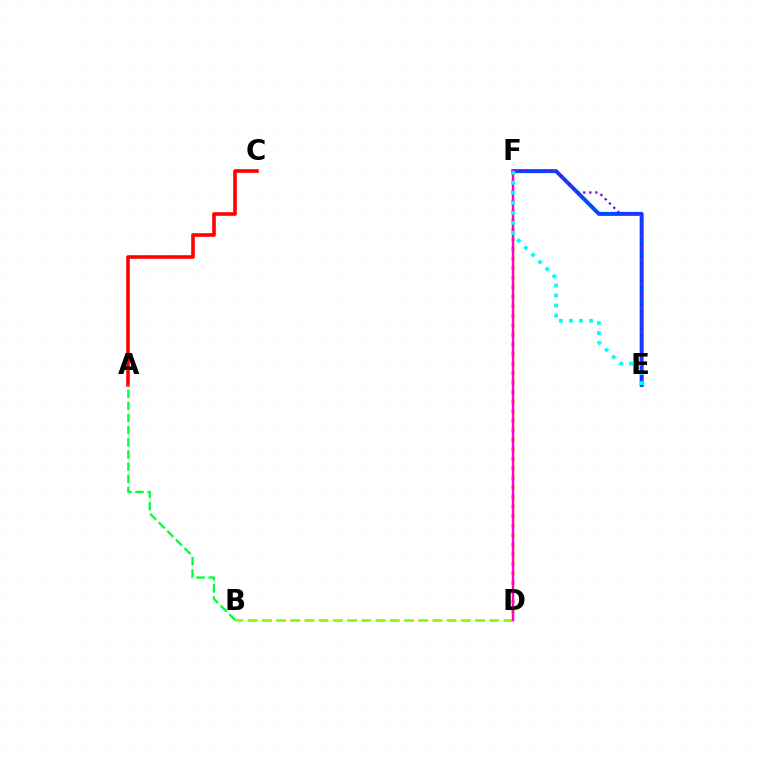{('D', 'F'): [{'color': '#ffbd00', 'line_style': 'dotted', 'thickness': 2.59}, {'color': '#ff00cf', 'line_style': 'solid', 'thickness': 1.75}], ('E', 'F'): [{'color': '#004bff', 'line_style': 'solid', 'thickness': 2.88}, {'color': '#7200ff', 'line_style': 'dotted', 'thickness': 1.64}, {'color': '#00fff6', 'line_style': 'dotted', 'thickness': 2.73}], ('A', 'C'): [{'color': '#ff0000', 'line_style': 'solid', 'thickness': 2.6}], ('B', 'D'): [{'color': '#84ff00', 'line_style': 'dashed', 'thickness': 1.93}], ('A', 'B'): [{'color': '#00ff39', 'line_style': 'dashed', 'thickness': 1.65}]}